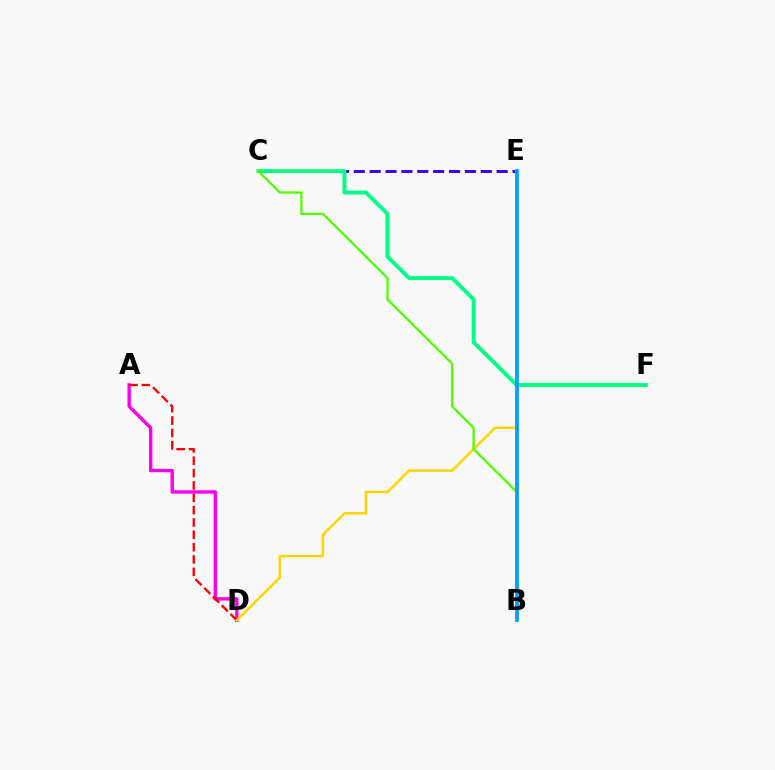{('A', 'D'): [{'color': '#ff00ed', 'line_style': 'solid', 'thickness': 2.44}, {'color': '#ff0000', 'line_style': 'dashed', 'thickness': 1.68}], ('C', 'E'): [{'color': '#3700ff', 'line_style': 'dashed', 'thickness': 2.16}], ('D', 'E'): [{'color': '#ffd500', 'line_style': 'solid', 'thickness': 1.8}], ('C', 'F'): [{'color': '#00ff86', 'line_style': 'solid', 'thickness': 2.79}], ('B', 'C'): [{'color': '#4fff00', 'line_style': 'solid', 'thickness': 1.64}], ('B', 'E'): [{'color': '#009eff', 'line_style': 'solid', 'thickness': 2.69}]}